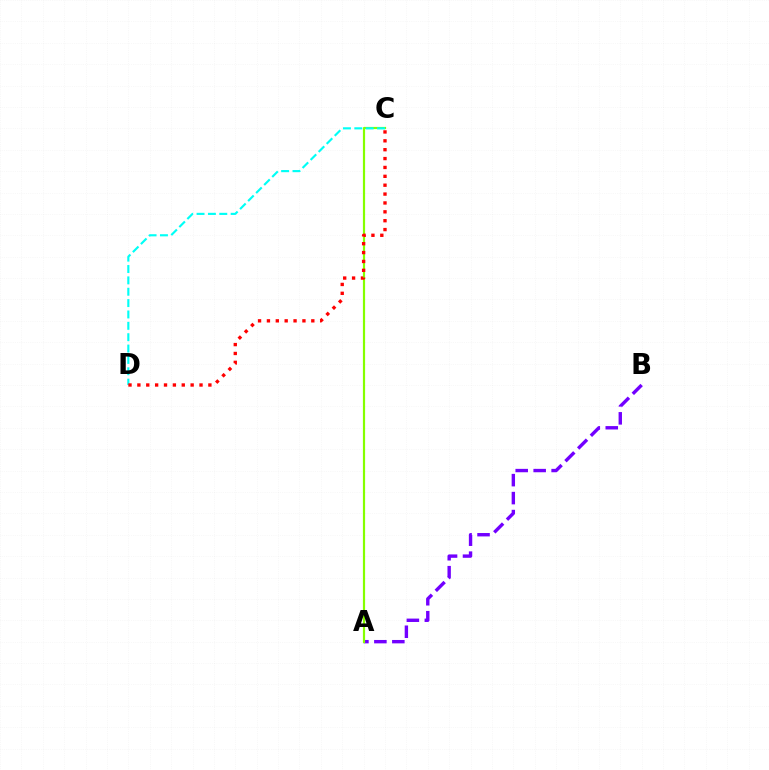{('A', 'B'): [{'color': '#7200ff', 'line_style': 'dashed', 'thickness': 2.44}], ('A', 'C'): [{'color': '#84ff00', 'line_style': 'solid', 'thickness': 1.58}], ('C', 'D'): [{'color': '#00fff6', 'line_style': 'dashed', 'thickness': 1.54}, {'color': '#ff0000', 'line_style': 'dotted', 'thickness': 2.41}]}